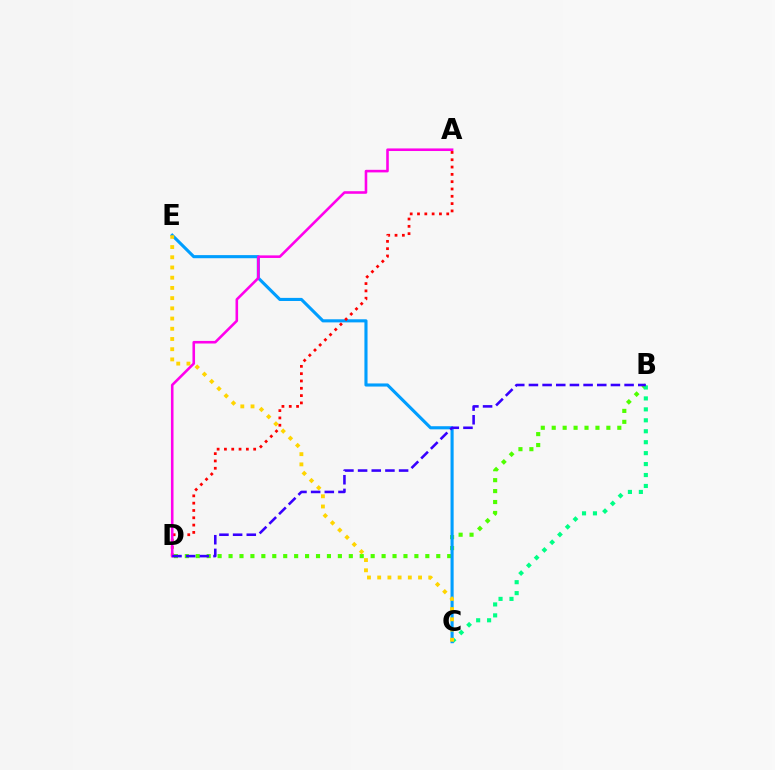{('B', 'D'): [{'color': '#4fff00', 'line_style': 'dotted', 'thickness': 2.97}, {'color': '#3700ff', 'line_style': 'dashed', 'thickness': 1.86}], ('B', 'C'): [{'color': '#00ff86', 'line_style': 'dotted', 'thickness': 2.97}], ('C', 'E'): [{'color': '#009eff', 'line_style': 'solid', 'thickness': 2.24}, {'color': '#ffd500', 'line_style': 'dotted', 'thickness': 2.78}], ('A', 'D'): [{'color': '#ff0000', 'line_style': 'dotted', 'thickness': 1.99}, {'color': '#ff00ed', 'line_style': 'solid', 'thickness': 1.86}]}